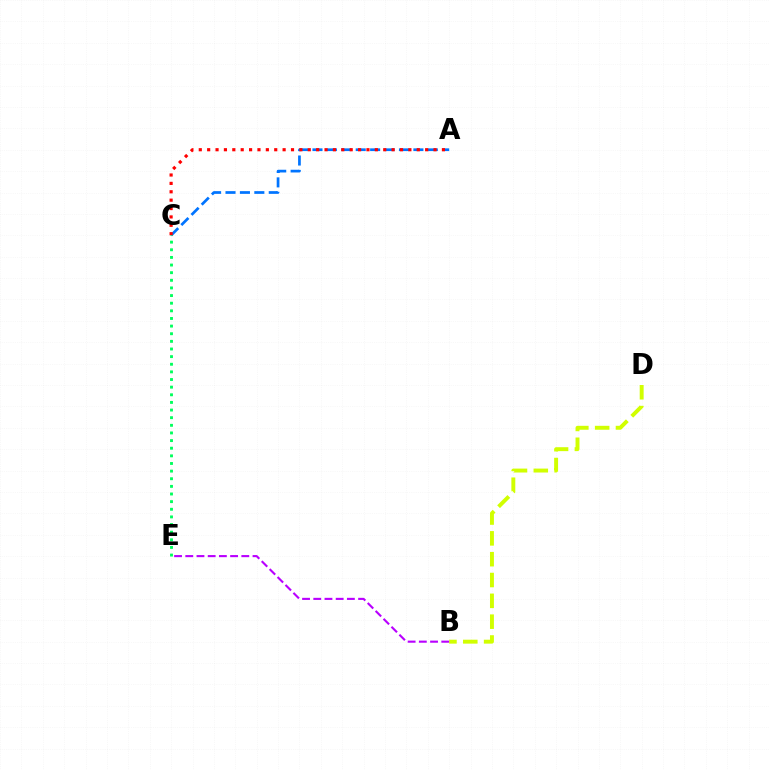{('A', 'C'): [{'color': '#0074ff', 'line_style': 'dashed', 'thickness': 1.96}, {'color': '#ff0000', 'line_style': 'dotted', 'thickness': 2.28}], ('C', 'E'): [{'color': '#00ff5c', 'line_style': 'dotted', 'thickness': 2.07}], ('B', 'D'): [{'color': '#d1ff00', 'line_style': 'dashed', 'thickness': 2.83}], ('B', 'E'): [{'color': '#b900ff', 'line_style': 'dashed', 'thickness': 1.52}]}